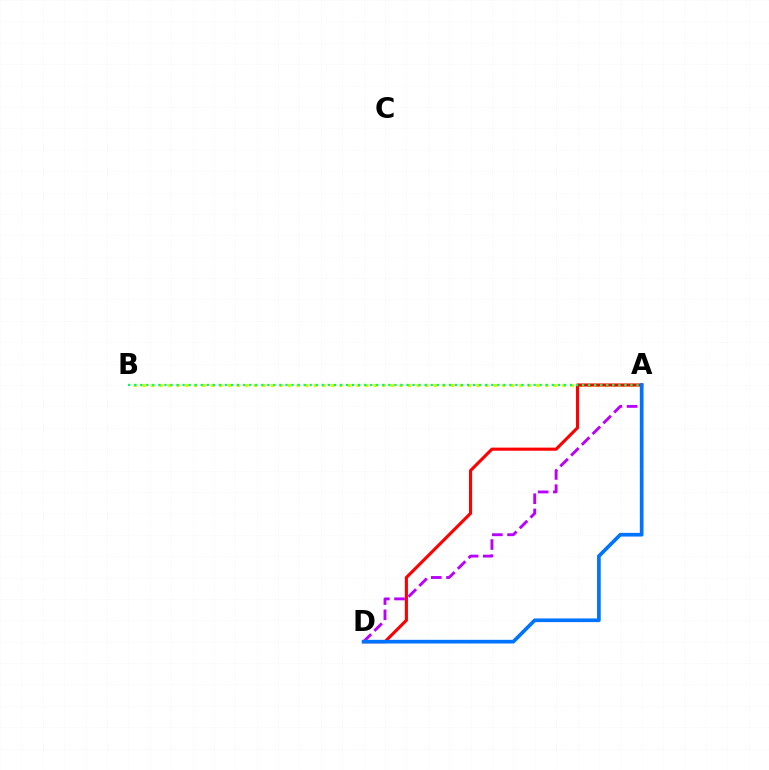{('A', 'B'): [{'color': '#d1ff00', 'line_style': 'dotted', 'thickness': 2.33}, {'color': '#00ff5c', 'line_style': 'dotted', 'thickness': 1.64}], ('A', 'D'): [{'color': '#ff0000', 'line_style': 'solid', 'thickness': 2.23}, {'color': '#b900ff', 'line_style': 'dashed', 'thickness': 2.07}, {'color': '#0074ff', 'line_style': 'solid', 'thickness': 2.65}]}